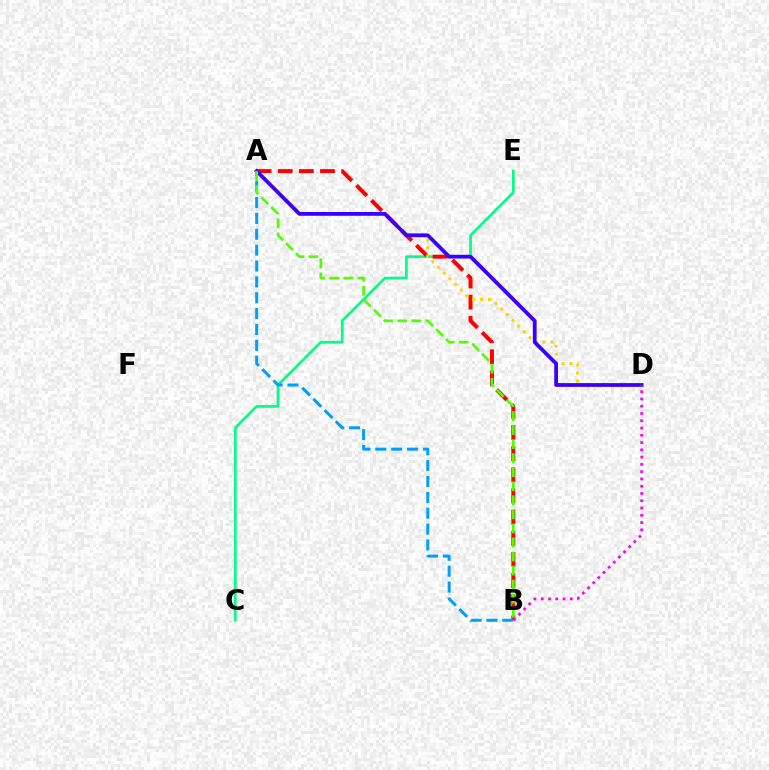{('C', 'E'): [{'color': '#00ff86', 'line_style': 'solid', 'thickness': 1.94}], ('A', 'B'): [{'color': '#ff0000', 'line_style': 'dashed', 'thickness': 2.87}, {'color': '#009eff', 'line_style': 'dashed', 'thickness': 2.16}, {'color': '#4fff00', 'line_style': 'dashed', 'thickness': 1.91}], ('A', 'D'): [{'color': '#ffd500', 'line_style': 'dotted', 'thickness': 2.18}, {'color': '#3700ff', 'line_style': 'solid', 'thickness': 2.71}], ('B', 'D'): [{'color': '#ff00ed', 'line_style': 'dotted', 'thickness': 1.98}]}